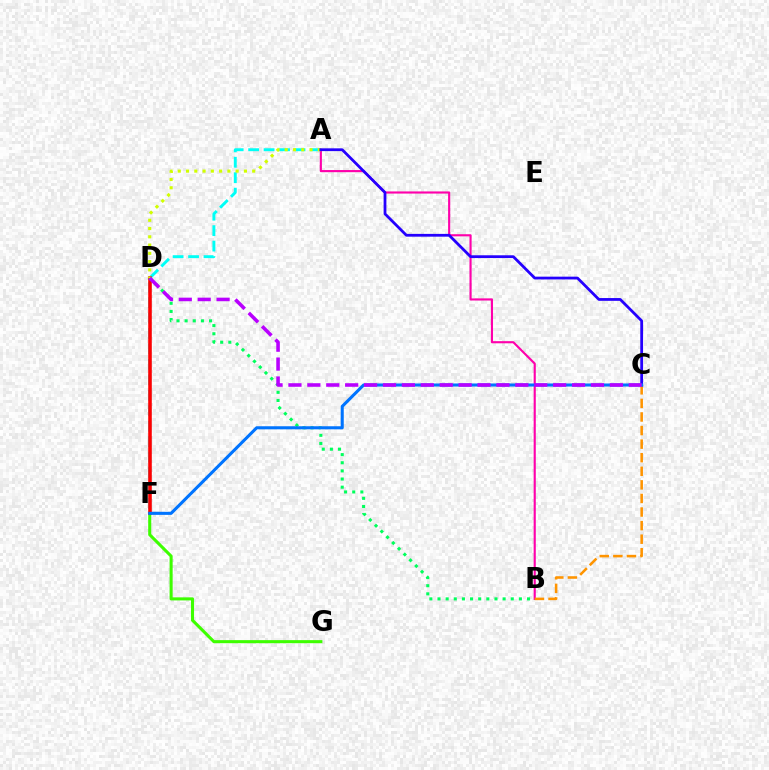{('F', 'G'): [{'color': '#3dff00', 'line_style': 'solid', 'thickness': 2.2}], ('A', 'B'): [{'color': '#ff00ac', 'line_style': 'solid', 'thickness': 1.54}], ('A', 'F'): [{'color': '#00fff6', 'line_style': 'dashed', 'thickness': 2.1}], ('B', 'C'): [{'color': '#ff9400', 'line_style': 'dashed', 'thickness': 1.84}], ('D', 'F'): [{'color': '#ff0000', 'line_style': 'solid', 'thickness': 2.57}], ('A', 'D'): [{'color': '#d1ff00', 'line_style': 'dotted', 'thickness': 2.25}], ('A', 'C'): [{'color': '#2500ff', 'line_style': 'solid', 'thickness': 2.0}], ('B', 'D'): [{'color': '#00ff5c', 'line_style': 'dotted', 'thickness': 2.21}], ('C', 'F'): [{'color': '#0074ff', 'line_style': 'solid', 'thickness': 2.21}], ('C', 'D'): [{'color': '#b900ff', 'line_style': 'dashed', 'thickness': 2.57}]}